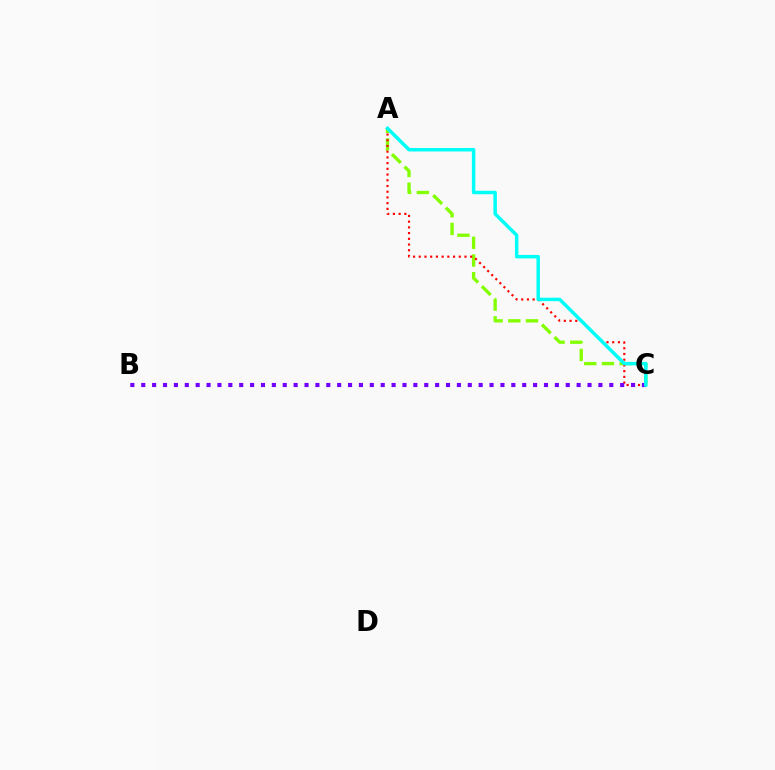{('A', 'C'): [{'color': '#84ff00', 'line_style': 'dashed', 'thickness': 2.4}, {'color': '#ff0000', 'line_style': 'dotted', 'thickness': 1.55}, {'color': '#00fff6', 'line_style': 'solid', 'thickness': 2.5}], ('B', 'C'): [{'color': '#7200ff', 'line_style': 'dotted', 'thickness': 2.96}]}